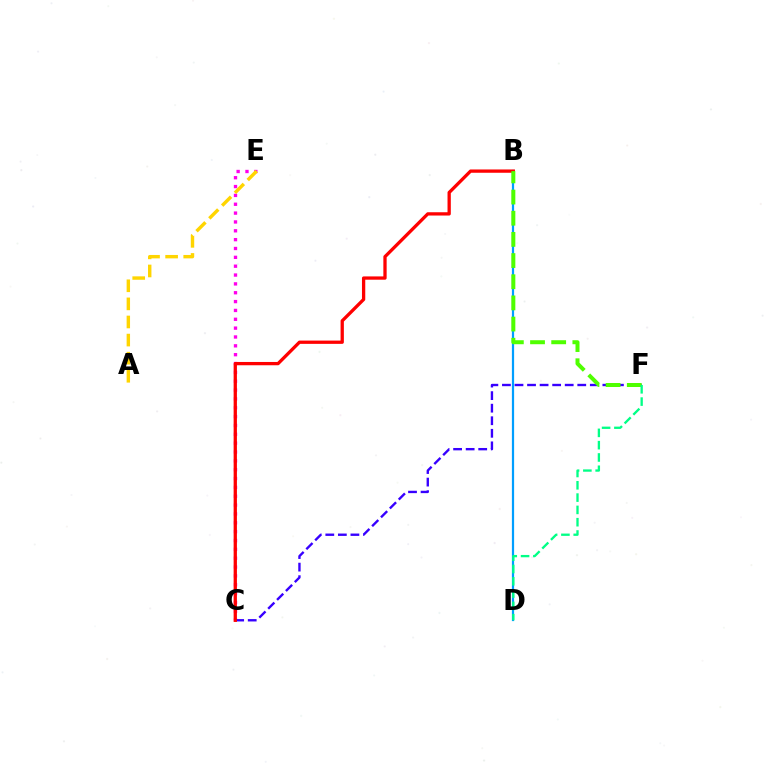{('B', 'D'): [{'color': '#009eff', 'line_style': 'solid', 'thickness': 1.6}], ('C', 'E'): [{'color': '#ff00ed', 'line_style': 'dotted', 'thickness': 2.4}], ('C', 'F'): [{'color': '#3700ff', 'line_style': 'dashed', 'thickness': 1.71}], ('B', 'C'): [{'color': '#ff0000', 'line_style': 'solid', 'thickness': 2.37}], ('B', 'F'): [{'color': '#4fff00', 'line_style': 'dashed', 'thickness': 2.88}], ('A', 'E'): [{'color': '#ffd500', 'line_style': 'dashed', 'thickness': 2.46}], ('D', 'F'): [{'color': '#00ff86', 'line_style': 'dashed', 'thickness': 1.67}]}